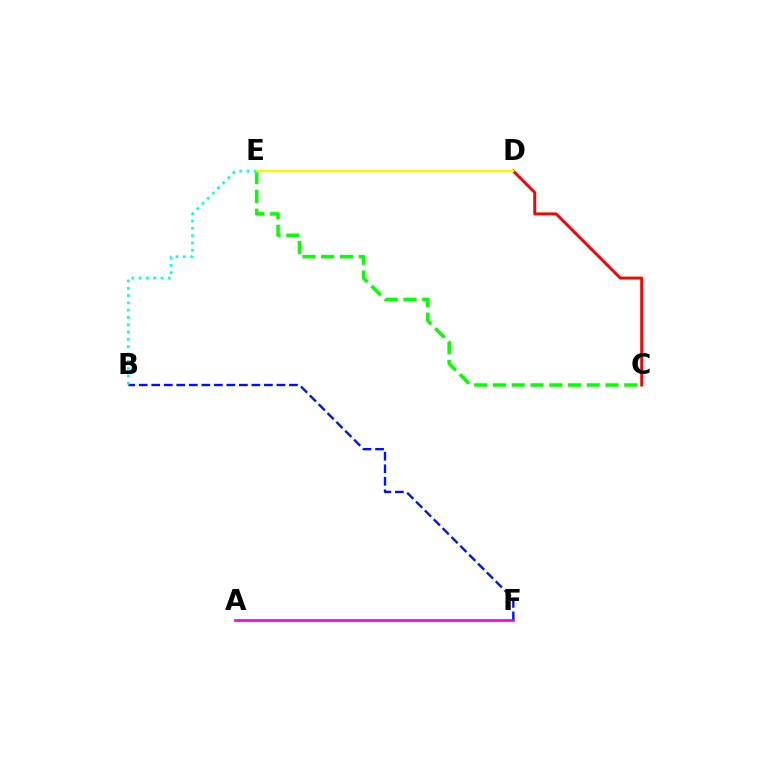{('B', 'F'): [{'color': '#0010ff', 'line_style': 'dashed', 'thickness': 1.7}], ('C', 'D'): [{'color': '#ff0000', 'line_style': 'solid', 'thickness': 2.1}], ('C', 'E'): [{'color': '#08ff00', 'line_style': 'dashed', 'thickness': 2.55}], ('B', 'E'): [{'color': '#00fff6', 'line_style': 'dotted', 'thickness': 1.98}], ('A', 'F'): [{'color': '#ee00ff', 'line_style': 'solid', 'thickness': 1.94}], ('D', 'E'): [{'color': '#fcf500', 'line_style': 'solid', 'thickness': 1.8}]}